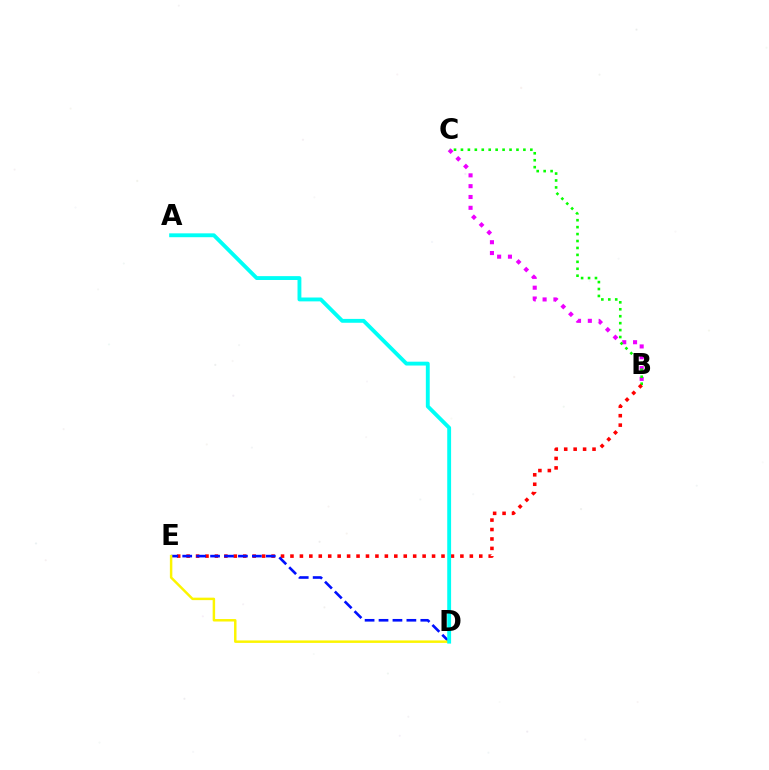{('B', 'C'): [{'color': '#ee00ff', 'line_style': 'dotted', 'thickness': 2.94}, {'color': '#08ff00', 'line_style': 'dotted', 'thickness': 1.89}], ('B', 'E'): [{'color': '#ff0000', 'line_style': 'dotted', 'thickness': 2.56}], ('D', 'E'): [{'color': '#0010ff', 'line_style': 'dashed', 'thickness': 1.89}, {'color': '#fcf500', 'line_style': 'solid', 'thickness': 1.78}], ('A', 'D'): [{'color': '#00fff6', 'line_style': 'solid', 'thickness': 2.78}]}